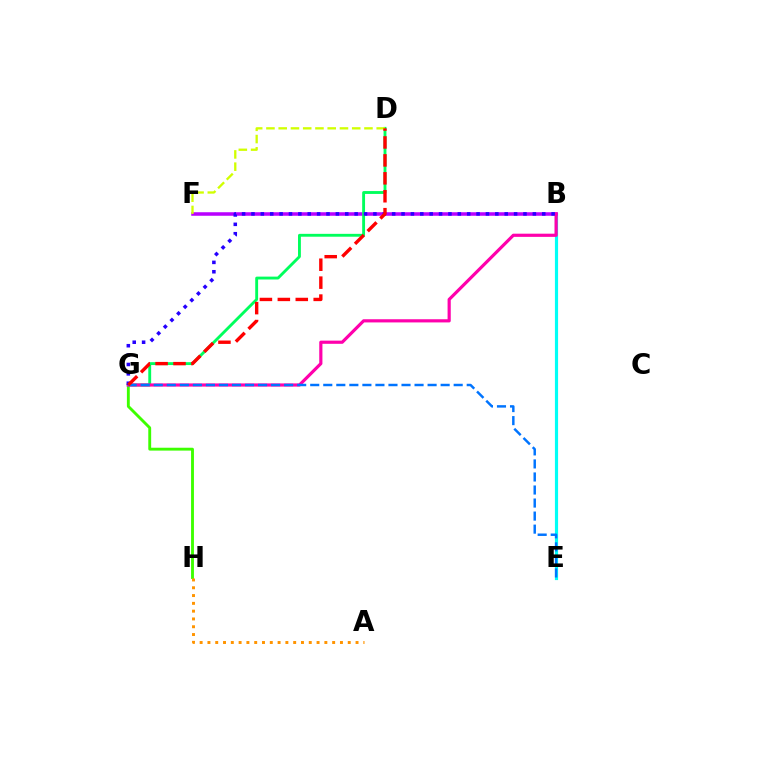{('B', 'E'): [{'color': '#00fff6', 'line_style': 'solid', 'thickness': 2.29}], ('G', 'H'): [{'color': '#3dff00', 'line_style': 'solid', 'thickness': 2.07}], ('B', 'F'): [{'color': '#b900ff', 'line_style': 'solid', 'thickness': 2.54}], ('D', 'G'): [{'color': '#00ff5c', 'line_style': 'solid', 'thickness': 2.07}, {'color': '#ff0000', 'line_style': 'dashed', 'thickness': 2.44}], ('B', 'G'): [{'color': '#ff00ac', 'line_style': 'solid', 'thickness': 2.29}, {'color': '#2500ff', 'line_style': 'dotted', 'thickness': 2.55}], ('A', 'H'): [{'color': '#ff9400', 'line_style': 'dotted', 'thickness': 2.12}], ('E', 'G'): [{'color': '#0074ff', 'line_style': 'dashed', 'thickness': 1.77}], ('D', 'F'): [{'color': '#d1ff00', 'line_style': 'dashed', 'thickness': 1.66}]}